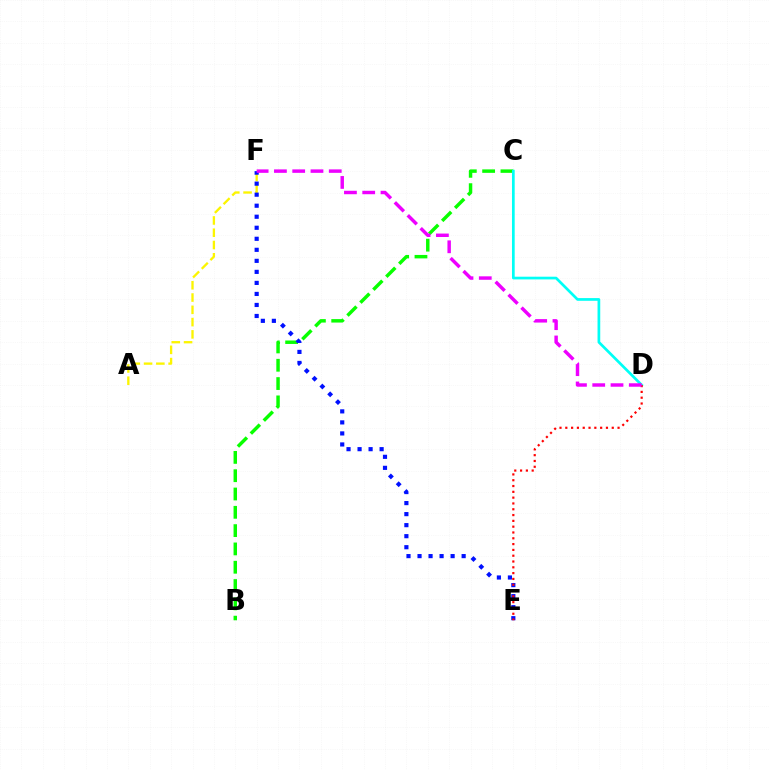{('A', 'F'): [{'color': '#fcf500', 'line_style': 'dashed', 'thickness': 1.67}], ('B', 'C'): [{'color': '#08ff00', 'line_style': 'dashed', 'thickness': 2.49}], ('E', 'F'): [{'color': '#0010ff', 'line_style': 'dotted', 'thickness': 3.0}], ('C', 'D'): [{'color': '#00fff6', 'line_style': 'solid', 'thickness': 1.95}], ('D', 'E'): [{'color': '#ff0000', 'line_style': 'dotted', 'thickness': 1.58}], ('D', 'F'): [{'color': '#ee00ff', 'line_style': 'dashed', 'thickness': 2.48}]}